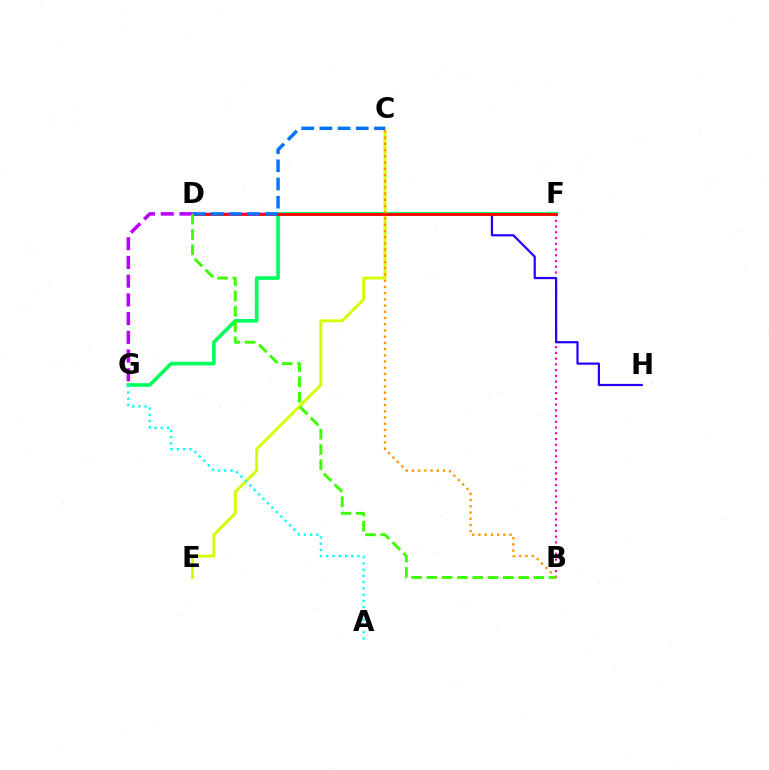{('B', 'F'): [{'color': '#ff00ac', 'line_style': 'dotted', 'thickness': 1.56}], ('D', 'H'): [{'color': '#2500ff', 'line_style': 'solid', 'thickness': 1.6}], ('F', 'G'): [{'color': '#00ff5c', 'line_style': 'solid', 'thickness': 2.6}], ('C', 'E'): [{'color': '#d1ff00', 'line_style': 'solid', 'thickness': 2.08}], ('A', 'G'): [{'color': '#00fff6', 'line_style': 'dotted', 'thickness': 1.7}], ('D', 'F'): [{'color': '#ff0000', 'line_style': 'solid', 'thickness': 2.01}], ('C', 'D'): [{'color': '#0074ff', 'line_style': 'dashed', 'thickness': 2.47}], ('B', 'C'): [{'color': '#ff9400', 'line_style': 'dotted', 'thickness': 1.69}], ('D', 'G'): [{'color': '#b900ff', 'line_style': 'dashed', 'thickness': 2.54}], ('B', 'D'): [{'color': '#3dff00', 'line_style': 'dashed', 'thickness': 2.08}]}